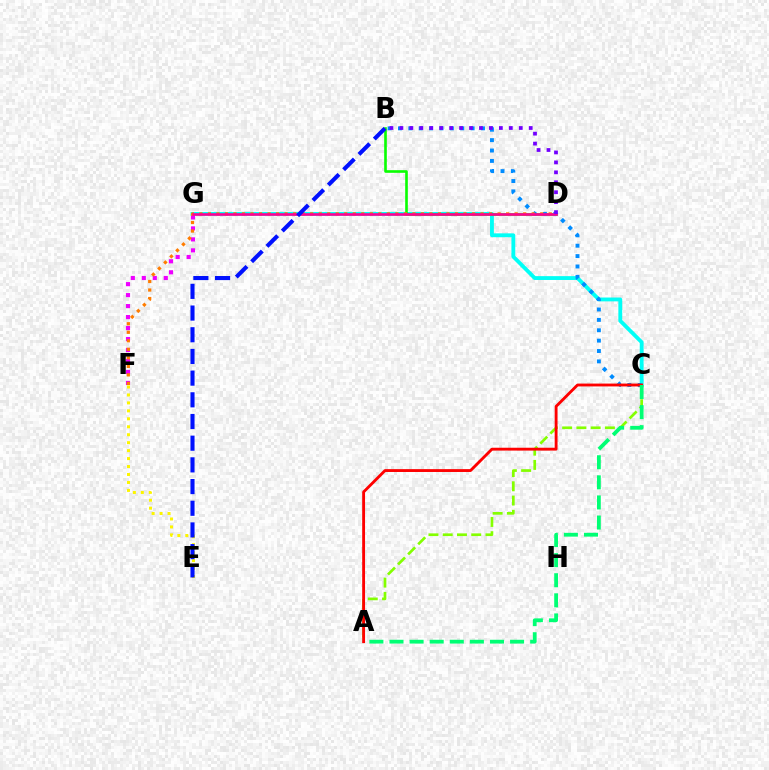{('C', 'G'): [{'color': '#00fff6', 'line_style': 'solid', 'thickness': 2.77}], ('A', 'C'): [{'color': '#84ff00', 'line_style': 'dashed', 'thickness': 1.94}, {'color': '#ff0000', 'line_style': 'solid', 'thickness': 2.05}, {'color': '#00ff74', 'line_style': 'dashed', 'thickness': 2.73}], ('B', 'D'): [{'color': '#08ff00', 'line_style': 'solid', 'thickness': 1.89}, {'color': '#7200ff', 'line_style': 'dotted', 'thickness': 2.7}], ('F', 'G'): [{'color': '#ee00ff', 'line_style': 'dotted', 'thickness': 2.98}], ('B', 'C'): [{'color': '#008cff', 'line_style': 'dotted', 'thickness': 2.82}], ('E', 'F'): [{'color': '#fcf500', 'line_style': 'dotted', 'thickness': 2.16}], ('D', 'F'): [{'color': '#ff7c00', 'line_style': 'dotted', 'thickness': 2.31}], ('D', 'G'): [{'color': '#ff0094', 'line_style': 'solid', 'thickness': 1.87}], ('B', 'E'): [{'color': '#0010ff', 'line_style': 'dashed', 'thickness': 2.95}]}